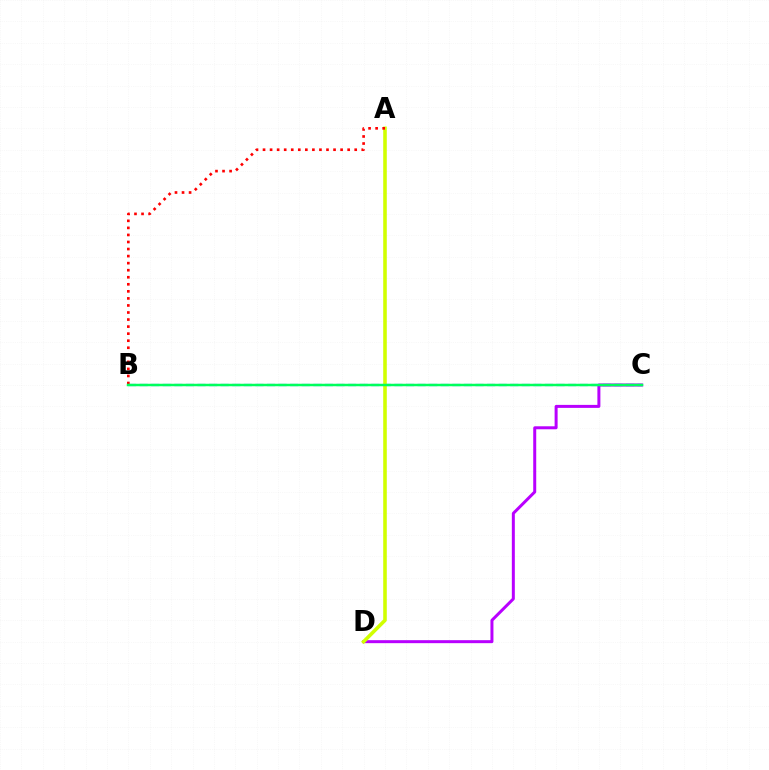{('C', 'D'): [{'color': '#b900ff', 'line_style': 'solid', 'thickness': 2.16}], ('B', 'C'): [{'color': '#0074ff', 'line_style': 'dashed', 'thickness': 1.57}, {'color': '#00ff5c', 'line_style': 'solid', 'thickness': 1.78}], ('A', 'D'): [{'color': '#d1ff00', 'line_style': 'solid', 'thickness': 2.58}], ('A', 'B'): [{'color': '#ff0000', 'line_style': 'dotted', 'thickness': 1.92}]}